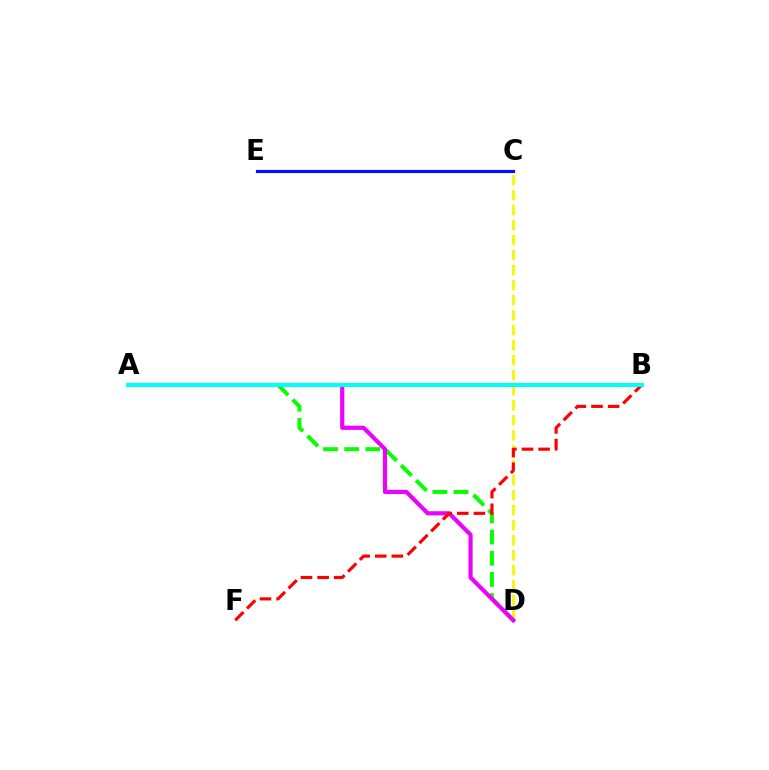{('C', 'E'): [{'color': '#0010ff', 'line_style': 'solid', 'thickness': 2.28}], ('A', 'D'): [{'color': '#08ff00', 'line_style': 'dashed', 'thickness': 2.88}, {'color': '#ee00ff', 'line_style': 'solid', 'thickness': 3.0}], ('C', 'D'): [{'color': '#fcf500', 'line_style': 'dashed', 'thickness': 2.04}], ('B', 'F'): [{'color': '#ff0000', 'line_style': 'dashed', 'thickness': 2.26}], ('A', 'B'): [{'color': '#00fff6', 'line_style': 'solid', 'thickness': 2.9}]}